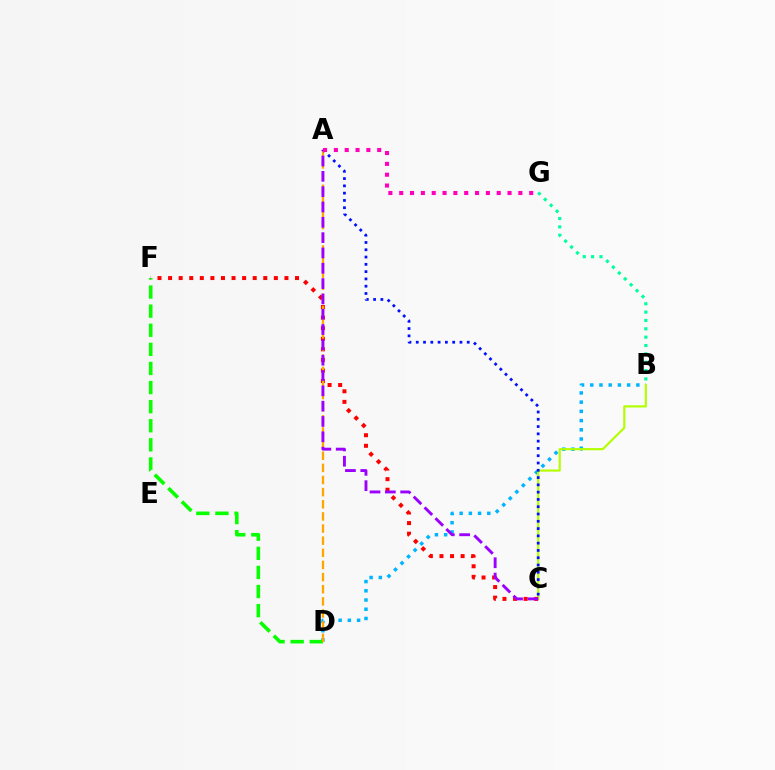{('B', 'D'): [{'color': '#00b5ff', 'line_style': 'dotted', 'thickness': 2.5}], ('B', 'C'): [{'color': '#b3ff00', 'line_style': 'solid', 'thickness': 1.56}], ('D', 'F'): [{'color': '#08ff00', 'line_style': 'dashed', 'thickness': 2.59}], ('B', 'G'): [{'color': '#00ff9d', 'line_style': 'dotted', 'thickness': 2.27}], ('C', 'F'): [{'color': '#ff0000', 'line_style': 'dotted', 'thickness': 2.87}], ('A', 'D'): [{'color': '#ffa500', 'line_style': 'dashed', 'thickness': 1.65}], ('A', 'C'): [{'color': '#9b00ff', 'line_style': 'dashed', 'thickness': 2.08}, {'color': '#0010ff', 'line_style': 'dotted', 'thickness': 1.98}], ('A', 'G'): [{'color': '#ff00bd', 'line_style': 'dotted', 'thickness': 2.94}]}